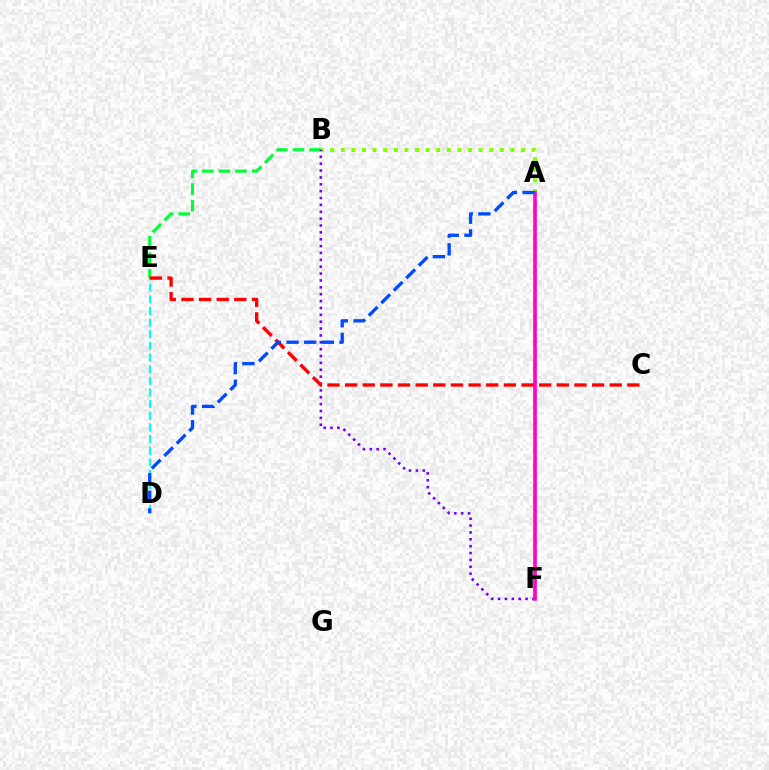{('B', 'E'): [{'color': '#00ff39', 'line_style': 'dashed', 'thickness': 2.25}], ('A', 'F'): [{'color': '#ffbd00', 'line_style': 'dashed', 'thickness': 1.83}, {'color': '#ff00cf', 'line_style': 'solid', 'thickness': 2.61}], ('A', 'B'): [{'color': '#84ff00', 'line_style': 'dotted', 'thickness': 2.88}], ('B', 'F'): [{'color': '#7200ff', 'line_style': 'dotted', 'thickness': 1.87}], ('D', 'E'): [{'color': '#00fff6', 'line_style': 'dashed', 'thickness': 1.58}], ('C', 'E'): [{'color': '#ff0000', 'line_style': 'dashed', 'thickness': 2.4}], ('A', 'D'): [{'color': '#004bff', 'line_style': 'dashed', 'thickness': 2.4}]}